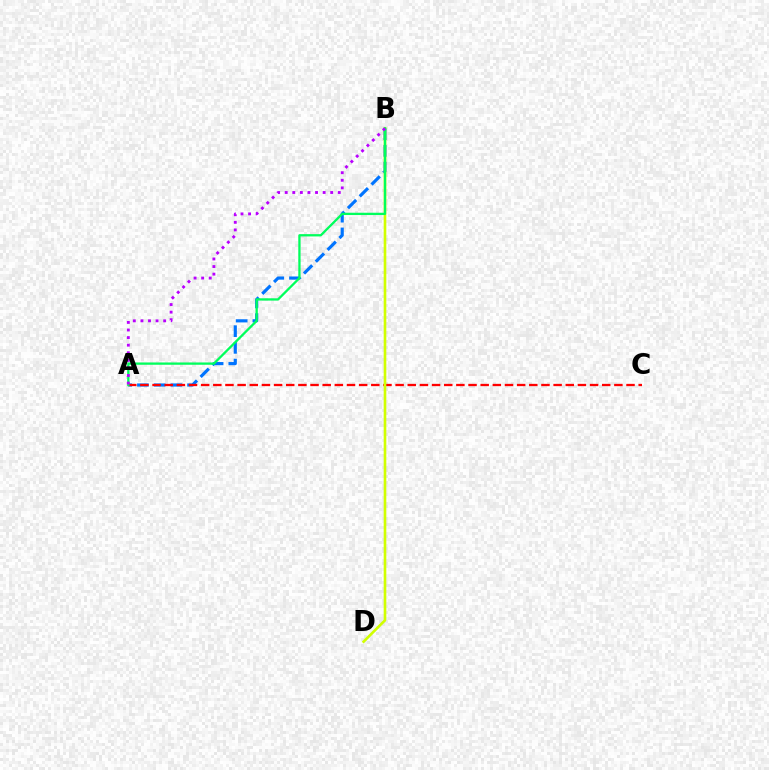{('A', 'B'): [{'color': '#0074ff', 'line_style': 'dashed', 'thickness': 2.27}, {'color': '#00ff5c', 'line_style': 'solid', 'thickness': 1.66}, {'color': '#b900ff', 'line_style': 'dotted', 'thickness': 2.06}], ('A', 'C'): [{'color': '#ff0000', 'line_style': 'dashed', 'thickness': 1.65}], ('B', 'D'): [{'color': '#d1ff00', 'line_style': 'solid', 'thickness': 1.89}]}